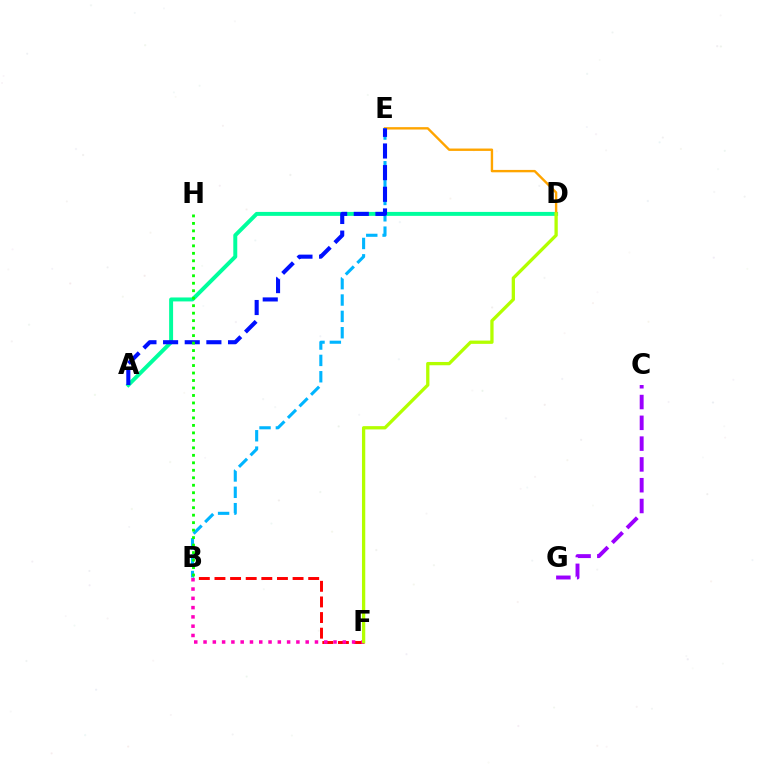{('B', 'F'): [{'color': '#ff0000', 'line_style': 'dashed', 'thickness': 2.12}, {'color': '#ff00bd', 'line_style': 'dotted', 'thickness': 2.52}], ('A', 'D'): [{'color': '#00ff9d', 'line_style': 'solid', 'thickness': 2.85}], ('D', 'E'): [{'color': '#ffa500', 'line_style': 'solid', 'thickness': 1.72}], ('B', 'E'): [{'color': '#00b5ff', 'line_style': 'dashed', 'thickness': 2.22}], ('A', 'E'): [{'color': '#0010ff', 'line_style': 'dashed', 'thickness': 2.94}], ('D', 'F'): [{'color': '#b3ff00', 'line_style': 'solid', 'thickness': 2.37}], ('B', 'H'): [{'color': '#08ff00', 'line_style': 'dotted', 'thickness': 2.03}], ('C', 'G'): [{'color': '#9b00ff', 'line_style': 'dashed', 'thickness': 2.82}]}